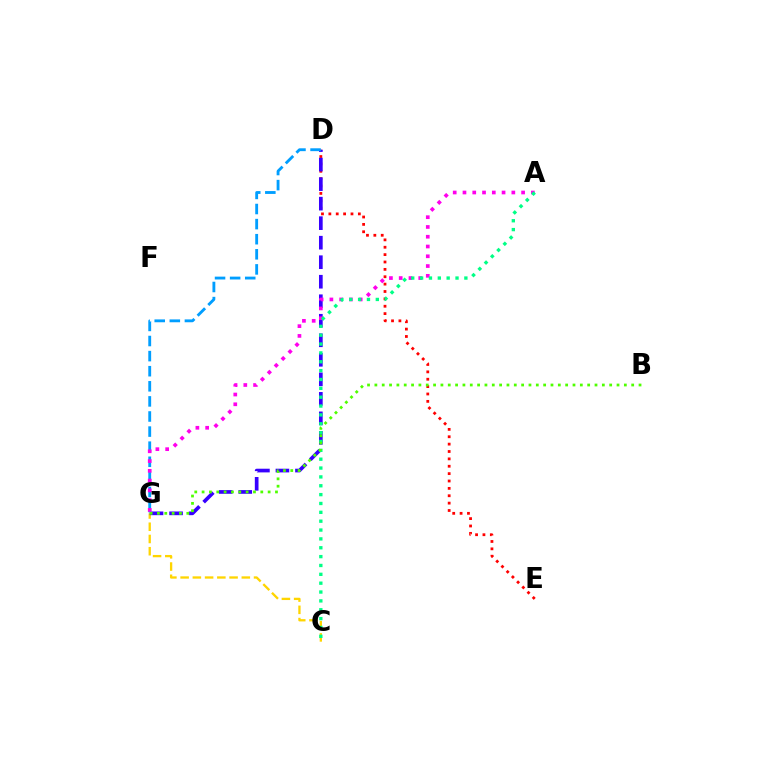{('C', 'G'): [{'color': '#ffd500', 'line_style': 'dashed', 'thickness': 1.66}], ('D', 'E'): [{'color': '#ff0000', 'line_style': 'dotted', 'thickness': 2.0}], ('D', 'G'): [{'color': '#3700ff', 'line_style': 'dashed', 'thickness': 2.65}, {'color': '#009eff', 'line_style': 'dashed', 'thickness': 2.05}], ('A', 'G'): [{'color': '#ff00ed', 'line_style': 'dotted', 'thickness': 2.65}], ('A', 'C'): [{'color': '#00ff86', 'line_style': 'dotted', 'thickness': 2.41}], ('B', 'G'): [{'color': '#4fff00', 'line_style': 'dotted', 'thickness': 1.99}]}